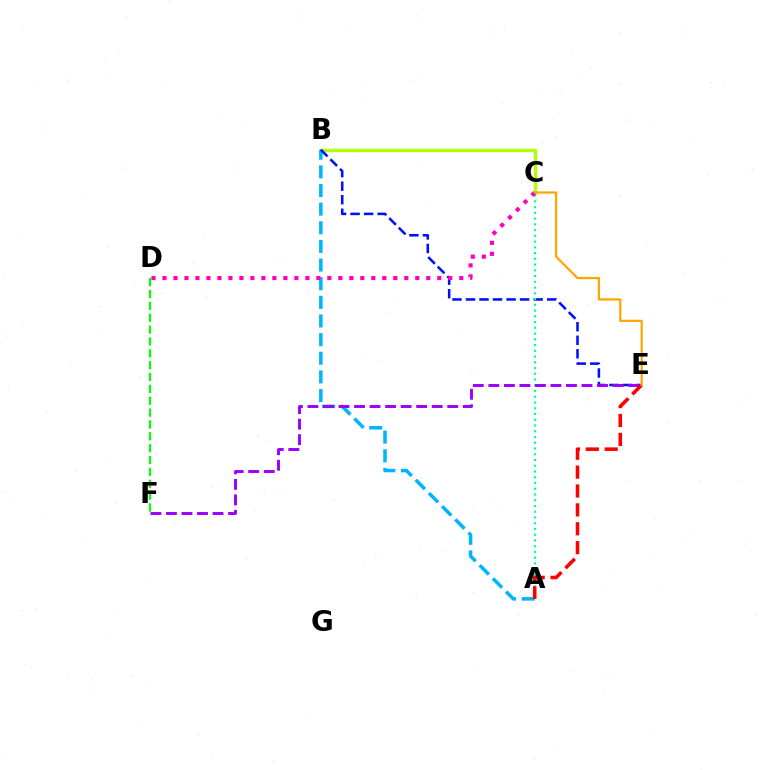{('B', 'C'): [{'color': '#b3ff00', 'line_style': 'solid', 'thickness': 2.4}], ('A', 'B'): [{'color': '#00b5ff', 'line_style': 'dashed', 'thickness': 2.53}], ('B', 'E'): [{'color': '#0010ff', 'line_style': 'dashed', 'thickness': 1.84}], ('D', 'F'): [{'color': '#08ff00', 'line_style': 'dashed', 'thickness': 1.61}], ('A', 'C'): [{'color': '#00ff9d', 'line_style': 'dotted', 'thickness': 1.56}], ('C', 'D'): [{'color': '#ff00bd', 'line_style': 'dotted', 'thickness': 2.99}], ('E', 'F'): [{'color': '#9b00ff', 'line_style': 'dashed', 'thickness': 2.11}], ('A', 'E'): [{'color': '#ff0000', 'line_style': 'dashed', 'thickness': 2.56}], ('C', 'E'): [{'color': '#ffa500', 'line_style': 'solid', 'thickness': 1.6}]}